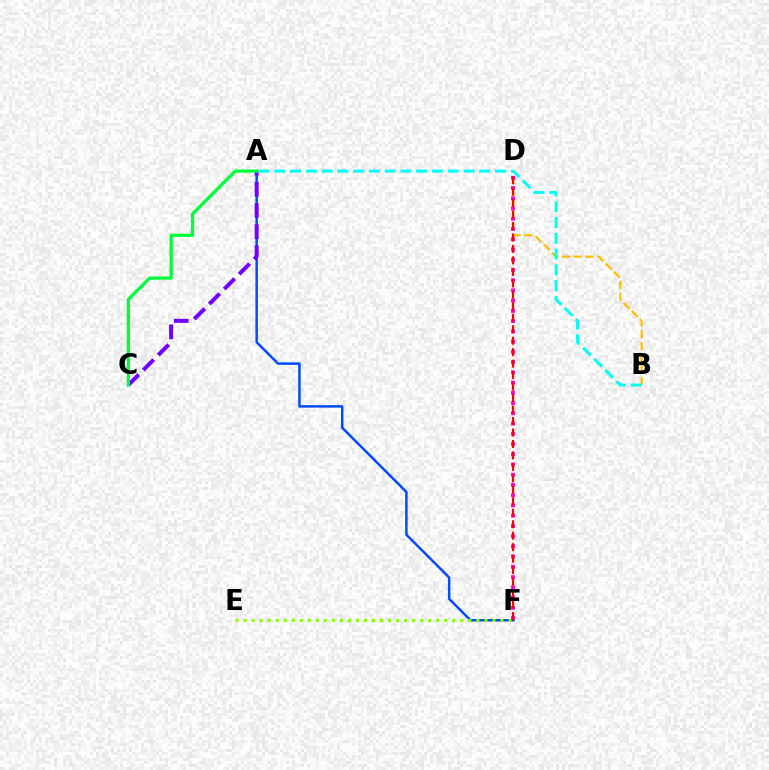{('A', 'F'): [{'color': '#004bff', 'line_style': 'solid', 'thickness': 1.79}], ('E', 'F'): [{'color': '#84ff00', 'line_style': 'dotted', 'thickness': 2.18}], ('A', 'C'): [{'color': '#7200ff', 'line_style': 'dashed', 'thickness': 2.88}, {'color': '#00ff39', 'line_style': 'solid', 'thickness': 2.33}], ('B', 'D'): [{'color': '#ffbd00', 'line_style': 'dashed', 'thickness': 1.58}], ('D', 'F'): [{'color': '#ff00cf', 'line_style': 'dotted', 'thickness': 2.78}, {'color': '#ff0000', 'line_style': 'dashed', 'thickness': 1.56}], ('A', 'B'): [{'color': '#00fff6', 'line_style': 'dashed', 'thickness': 2.14}]}